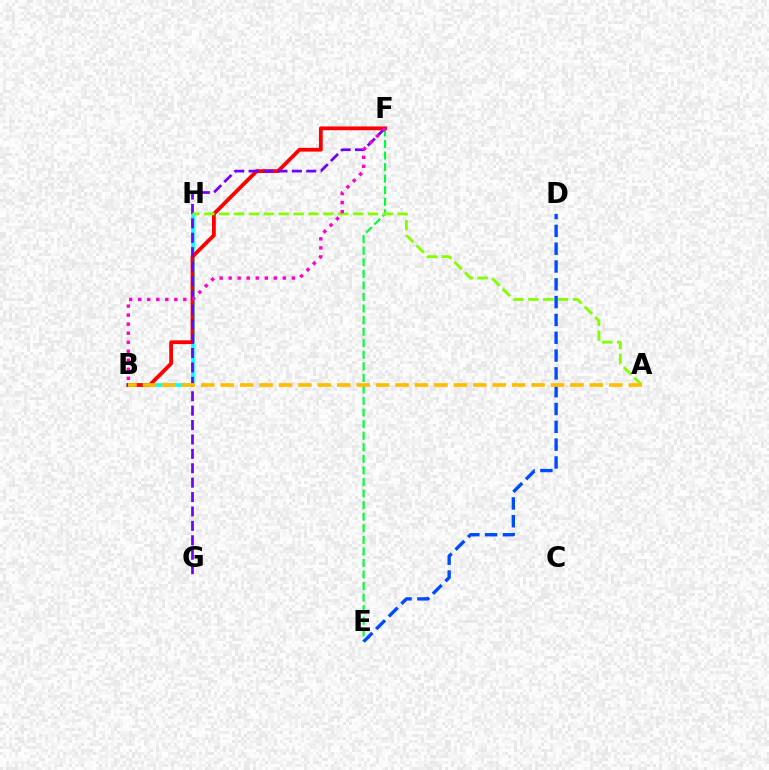{('B', 'H'): [{'color': '#00fff6', 'line_style': 'solid', 'thickness': 2.61}], ('E', 'F'): [{'color': '#00ff39', 'line_style': 'dashed', 'thickness': 1.57}], ('B', 'F'): [{'color': '#ff0000', 'line_style': 'solid', 'thickness': 2.72}, {'color': '#ff00cf', 'line_style': 'dotted', 'thickness': 2.45}], ('F', 'G'): [{'color': '#7200ff', 'line_style': 'dashed', 'thickness': 1.96}], ('A', 'H'): [{'color': '#84ff00', 'line_style': 'dashed', 'thickness': 2.02}], ('D', 'E'): [{'color': '#004bff', 'line_style': 'dashed', 'thickness': 2.42}], ('A', 'B'): [{'color': '#ffbd00', 'line_style': 'dashed', 'thickness': 2.64}]}